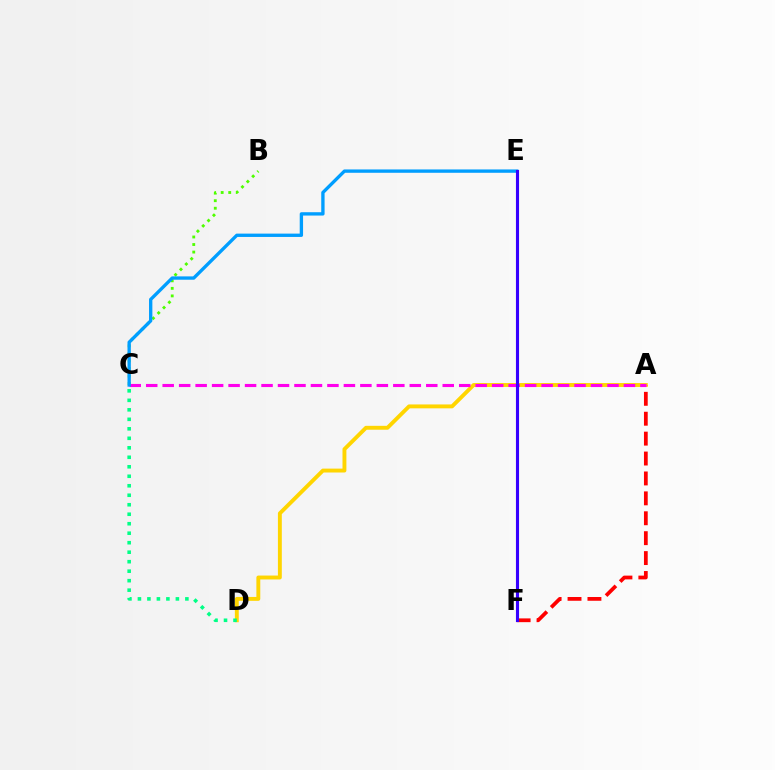{('A', 'F'): [{'color': '#ff0000', 'line_style': 'dashed', 'thickness': 2.7}], ('B', 'C'): [{'color': '#4fff00', 'line_style': 'dotted', 'thickness': 2.05}], ('A', 'D'): [{'color': '#ffd500', 'line_style': 'solid', 'thickness': 2.81}], ('C', 'D'): [{'color': '#00ff86', 'line_style': 'dotted', 'thickness': 2.58}], ('A', 'C'): [{'color': '#ff00ed', 'line_style': 'dashed', 'thickness': 2.24}], ('C', 'E'): [{'color': '#009eff', 'line_style': 'solid', 'thickness': 2.4}], ('E', 'F'): [{'color': '#3700ff', 'line_style': 'solid', 'thickness': 2.24}]}